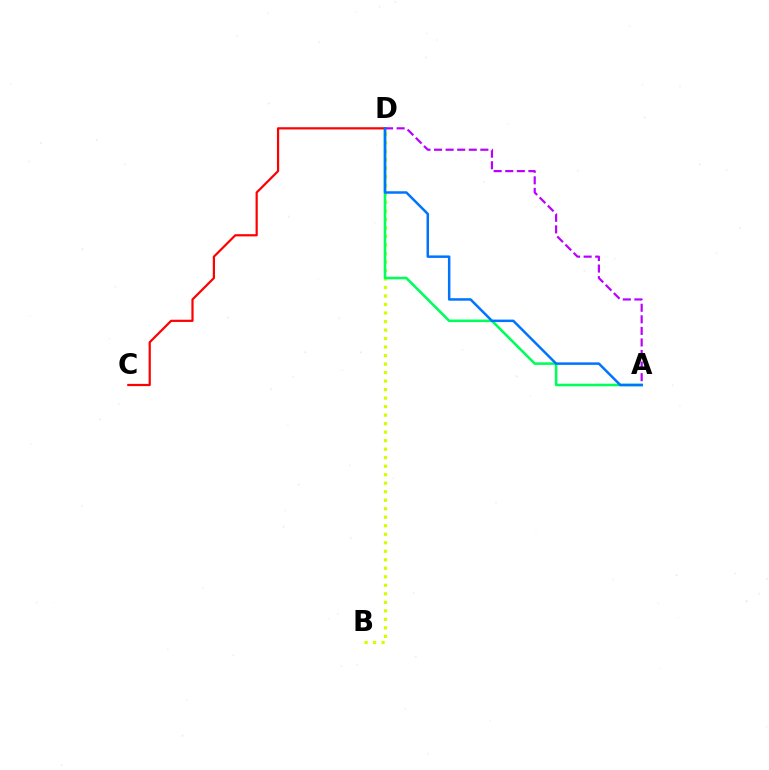{('B', 'D'): [{'color': '#d1ff00', 'line_style': 'dotted', 'thickness': 2.31}], ('A', 'D'): [{'color': '#00ff5c', 'line_style': 'solid', 'thickness': 1.87}, {'color': '#b900ff', 'line_style': 'dashed', 'thickness': 1.57}, {'color': '#0074ff', 'line_style': 'solid', 'thickness': 1.8}], ('C', 'D'): [{'color': '#ff0000', 'line_style': 'solid', 'thickness': 1.59}]}